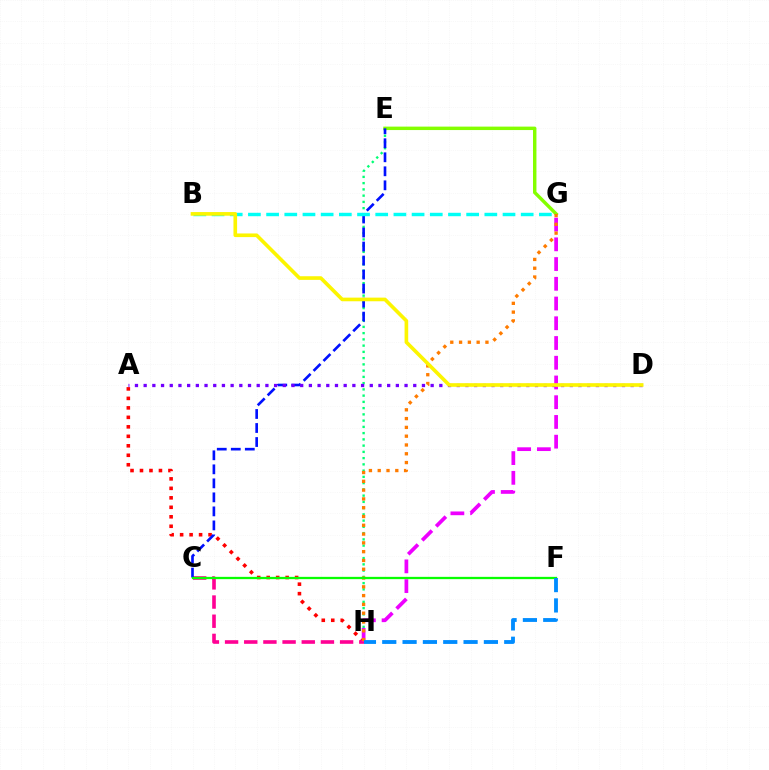{('A', 'H'): [{'color': '#ff0000', 'line_style': 'dotted', 'thickness': 2.58}], ('C', 'H'): [{'color': '#ff0094', 'line_style': 'dashed', 'thickness': 2.6}], ('E', 'H'): [{'color': '#00ff74', 'line_style': 'dotted', 'thickness': 1.7}], ('G', 'H'): [{'color': '#ee00ff', 'line_style': 'dashed', 'thickness': 2.68}, {'color': '#ff7c00', 'line_style': 'dotted', 'thickness': 2.39}], ('E', 'G'): [{'color': '#84ff00', 'line_style': 'solid', 'thickness': 2.47}], ('C', 'E'): [{'color': '#0010ff', 'line_style': 'dashed', 'thickness': 1.9}], ('B', 'G'): [{'color': '#00fff6', 'line_style': 'dashed', 'thickness': 2.47}], ('A', 'D'): [{'color': '#7200ff', 'line_style': 'dotted', 'thickness': 2.36}], ('C', 'F'): [{'color': '#08ff00', 'line_style': 'solid', 'thickness': 1.65}], ('B', 'D'): [{'color': '#fcf500', 'line_style': 'solid', 'thickness': 2.62}], ('F', 'H'): [{'color': '#008cff', 'line_style': 'dashed', 'thickness': 2.76}]}